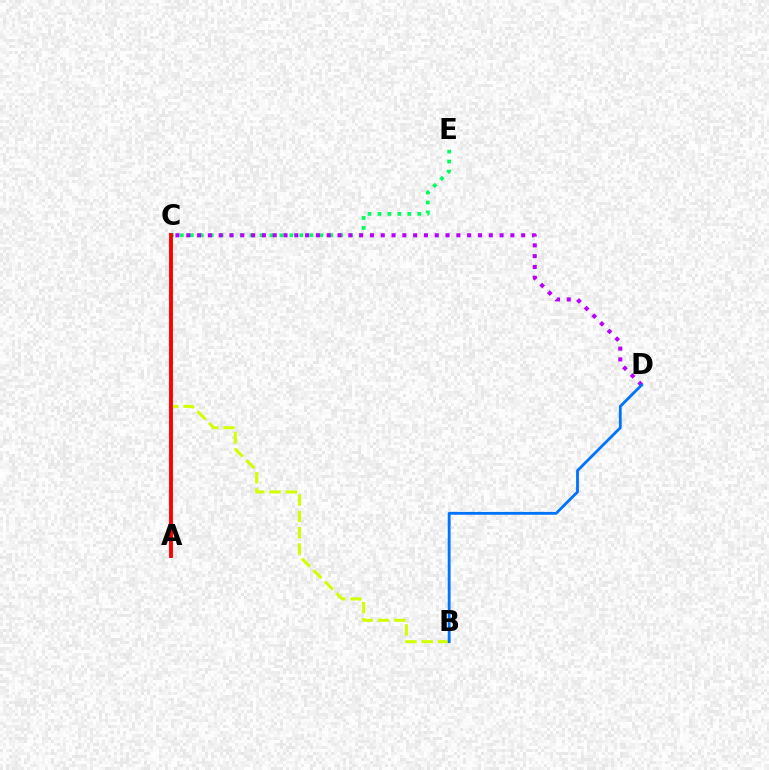{('C', 'E'): [{'color': '#00ff5c', 'line_style': 'dotted', 'thickness': 2.7}], ('B', 'C'): [{'color': '#d1ff00', 'line_style': 'dashed', 'thickness': 2.21}], ('C', 'D'): [{'color': '#b900ff', 'line_style': 'dotted', 'thickness': 2.94}], ('A', 'C'): [{'color': '#ff0000', 'line_style': 'solid', 'thickness': 2.8}], ('B', 'D'): [{'color': '#0074ff', 'line_style': 'solid', 'thickness': 2.03}]}